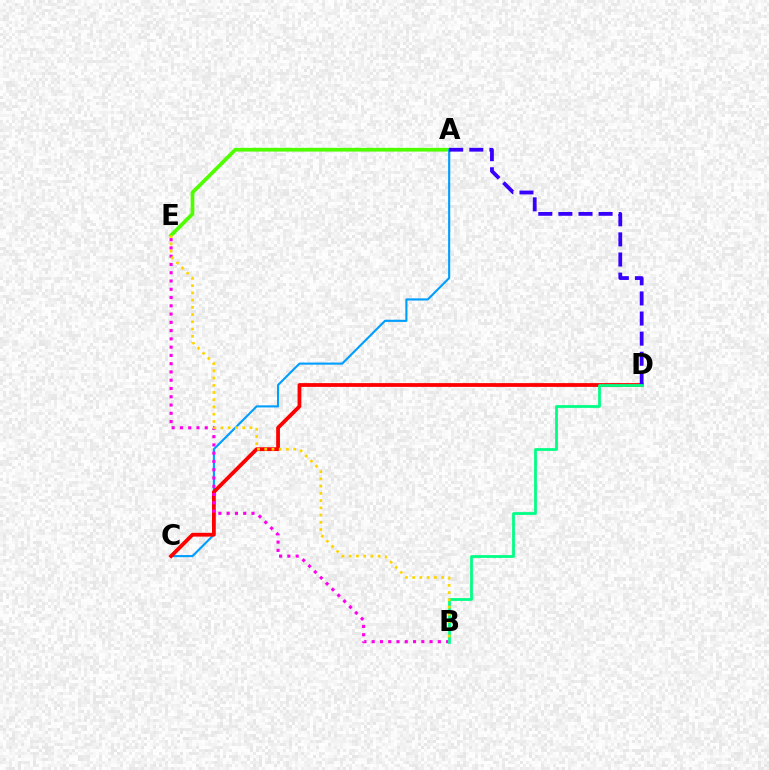{('A', 'E'): [{'color': '#4fff00', 'line_style': 'solid', 'thickness': 2.68}], ('A', 'C'): [{'color': '#009eff', 'line_style': 'solid', 'thickness': 1.53}], ('C', 'D'): [{'color': '#ff0000', 'line_style': 'solid', 'thickness': 2.72}], ('B', 'E'): [{'color': '#ff00ed', 'line_style': 'dotted', 'thickness': 2.25}, {'color': '#ffd500', 'line_style': 'dotted', 'thickness': 1.97}], ('A', 'D'): [{'color': '#3700ff', 'line_style': 'dashed', 'thickness': 2.73}], ('B', 'D'): [{'color': '#00ff86', 'line_style': 'solid', 'thickness': 2.0}]}